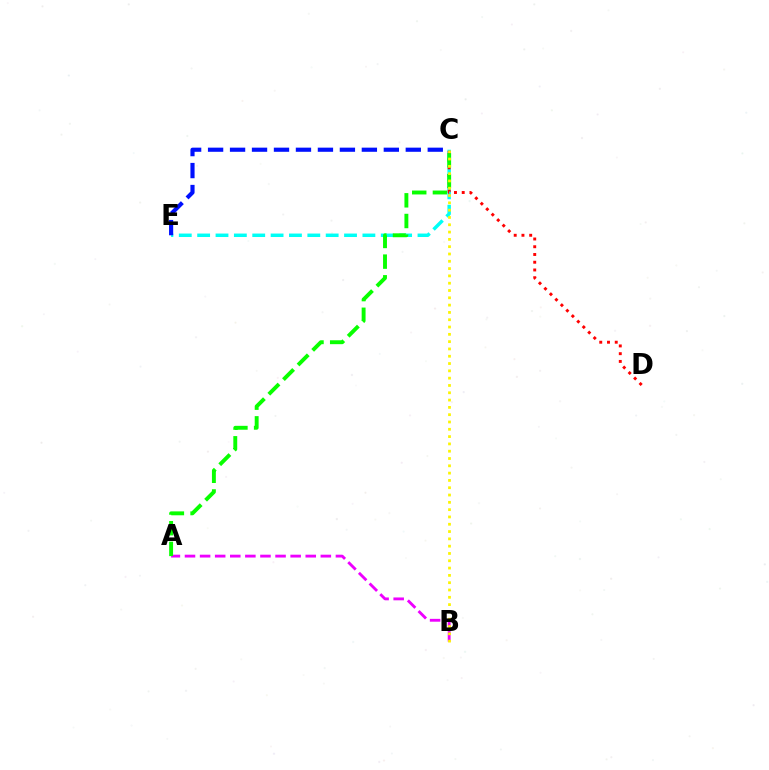{('C', 'E'): [{'color': '#00fff6', 'line_style': 'dashed', 'thickness': 2.49}, {'color': '#0010ff', 'line_style': 'dashed', 'thickness': 2.98}], ('C', 'D'): [{'color': '#ff0000', 'line_style': 'dotted', 'thickness': 2.1}], ('A', 'B'): [{'color': '#ee00ff', 'line_style': 'dashed', 'thickness': 2.05}], ('A', 'C'): [{'color': '#08ff00', 'line_style': 'dashed', 'thickness': 2.81}], ('B', 'C'): [{'color': '#fcf500', 'line_style': 'dotted', 'thickness': 1.98}]}